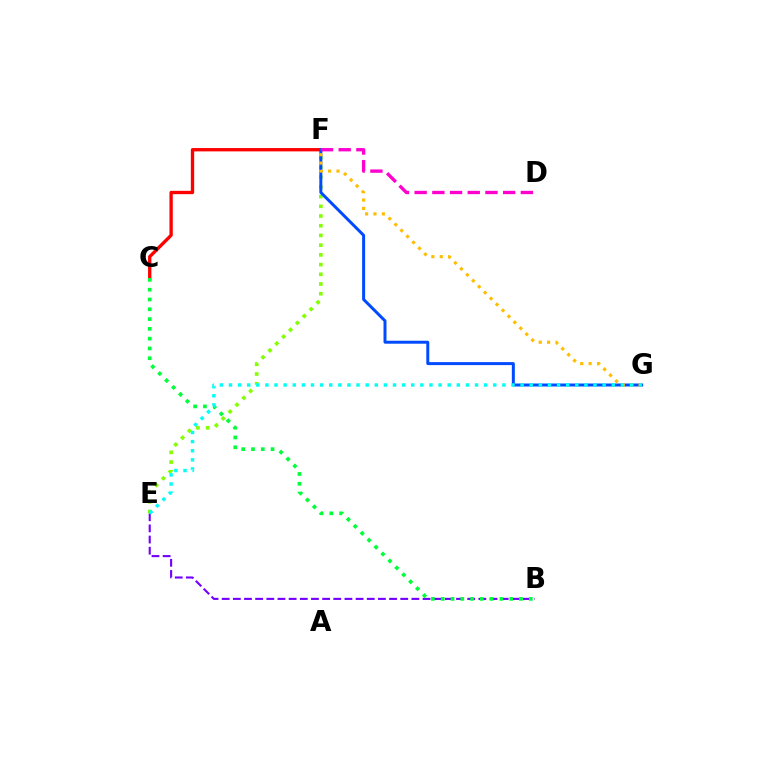{('B', 'E'): [{'color': '#7200ff', 'line_style': 'dashed', 'thickness': 1.52}], ('C', 'F'): [{'color': '#ff0000', 'line_style': 'solid', 'thickness': 2.39}], ('E', 'F'): [{'color': '#84ff00', 'line_style': 'dotted', 'thickness': 2.64}], ('F', 'G'): [{'color': '#004bff', 'line_style': 'solid', 'thickness': 2.14}, {'color': '#ffbd00', 'line_style': 'dotted', 'thickness': 2.28}], ('B', 'C'): [{'color': '#00ff39', 'line_style': 'dotted', 'thickness': 2.66}], ('E', 'G'): [{'color': '#00fff6', 'line_style': 'dotted', 'thickness': 2.48}], ('D', 'F'): [{'color': '#ff00cf', 'line_style': 'dashed', 'thickness': 2.4}]}